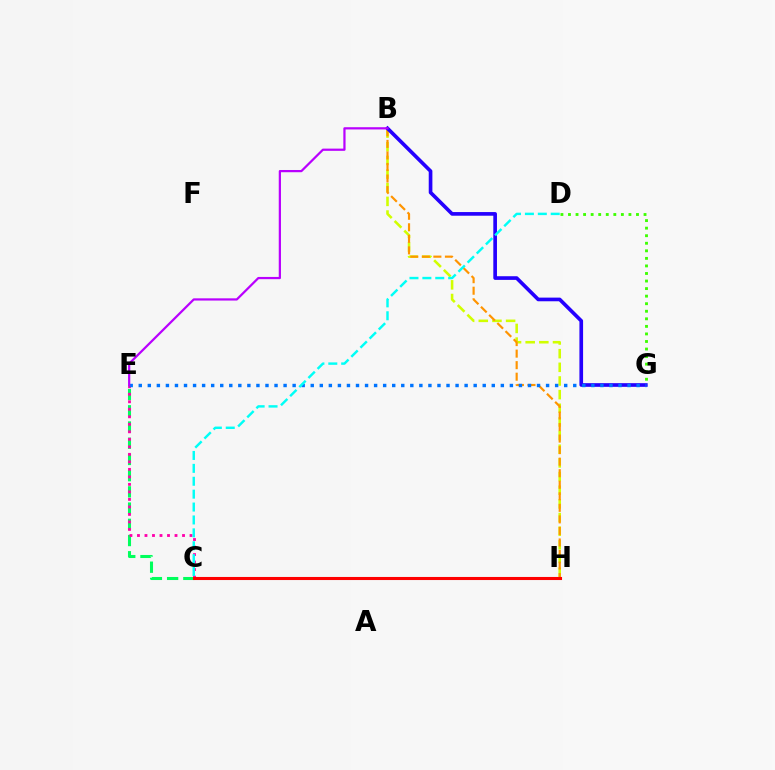{('D', 'G'): [{'color': '#3dff00', 'line_style': 'dotted', 'thickness': 2.05}], ('C', 'E'): [{'color': '#00ff5c', 'line_style': 'dashed', 'thickness': 2.2}, {'color': '#ff00ac', 'line_style': 'dotted', 'thickness': 2.04}], ('B', 'H'): [{'color': '#d1ff00', 'line_style': 'dashed', 'thickness': 1.86}, {'color': '#ff9400', 'line_style': 'dashed', 'thickness': 1.57}], ('B', 'G'): [{'color': '#2500ff', 'line_style': 'solid', 'thickness': 2.64}], ('C', 'H'): [{'color': '#ff0000', 'line_style': 'solid', 'thickness': 2.22}], ('E', 'G'): [{'color': '#0074ff', 'line_style': 'dotted', 'thickness': 2.46}], ('C', 'D'): [{'color': '#00fff6', 'line_style': 'dashed', 'thickness': 1.75}], ('B', 'E'): [{'color': '#b900ff', 'line_style': 'solid', 'thickness': 1.6}]}